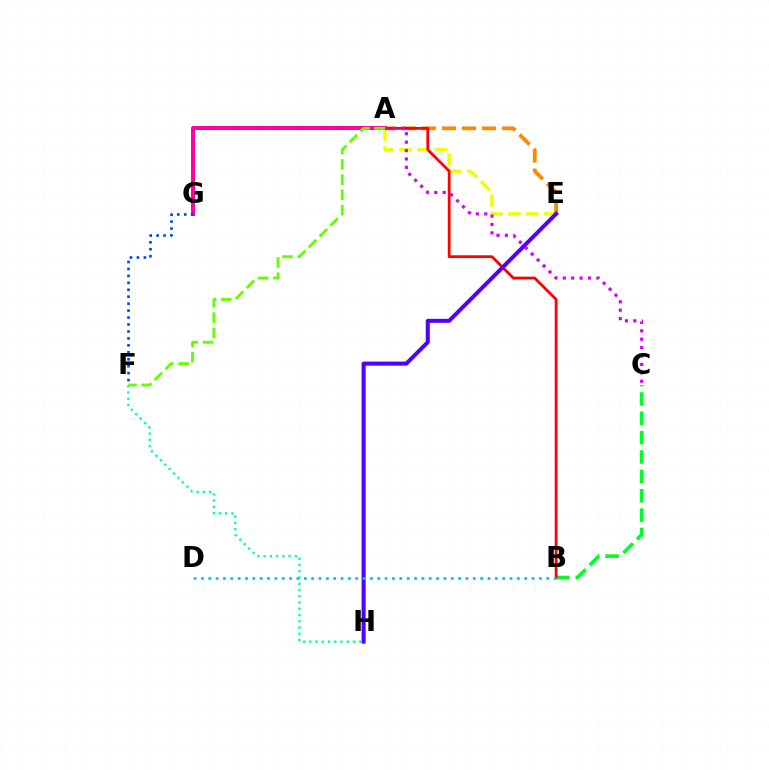{('A', 'E'): [{'color': '#eeff00', 'line_style': 'dashed', 'thickness': 2.42}, {'color': '#ff8800', 'line_style': 'dashed', 'thickness': 2.73}], ('A', 'G'): [{'color': '#ff00a0', 'line_style': 'solid', 'thickness': 2.87}], ('B', 'C'): [{'color': '#00ff27', 'line_style': 'dashed', 'thickness': 2.63}], ('F', 'H'): [{'color': '#00ffaf', 'line_style': 'dotted', 'thickness': 1.7}], ('F', 'G'): [{'color': '#003fff', 'line_style': 'dotted', 'thickness': 1.89}], ('A', 'B'): [{'color': '#ff0000', 'line_style': 'solid', 'thickness': 2.01}], ('E', 'H'): [{'color': '#4f00ff', 'line_style': 'solid', 'thickness': 2.9}], ('A', 'C'): [{'color': '#d600ff', 'line_style': 'dotted', 'thickness': 2.28}], ('A', 'F'): [{'color': '#66ff00', 'line_style': 'dashed', 'thickness': 2.07}], ('B', 'D'): [{'color': '#00c7ff', 'line_style': 'dotted', 'thickness': 2.0}]}